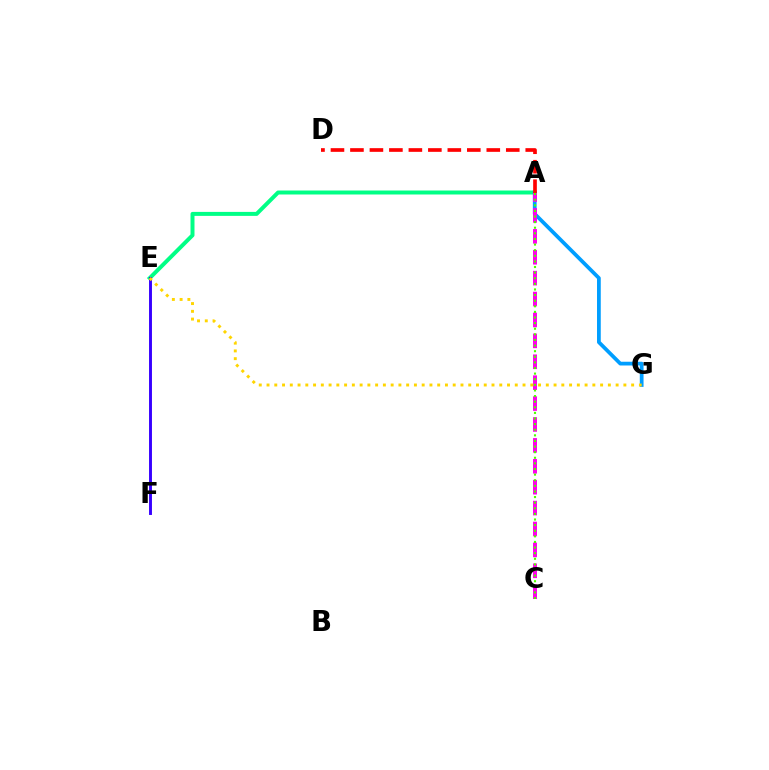{('A', 'E'): [{'color': '#00ff86', 'line_style': 'solid', 'thickness': 2.86}], ('E', 'F'): [{'color': '#3700ff', 'line_style': 'solid', 'thickness': 2.1}], ('A', 'G'): [{'color': '#009eff', 'line_style': 'solid', 'thickness': 2.7}], ('A', 'C'): [{'color': '#ff00ed', 'line_style': 'dashed', 'thickness': 2.84}, {'color': '#4fff00', 'line_style': 'dotted', 'thickness': 1.52}], ('E', 'G'): [{'color': '#ffd500', 'line_style': 'dotted', 'thickness': 2.11}], ('A', 'D'): [{'color': '#ff0000', 'line_style': 'dashed', 'thickness': 2.65}]}